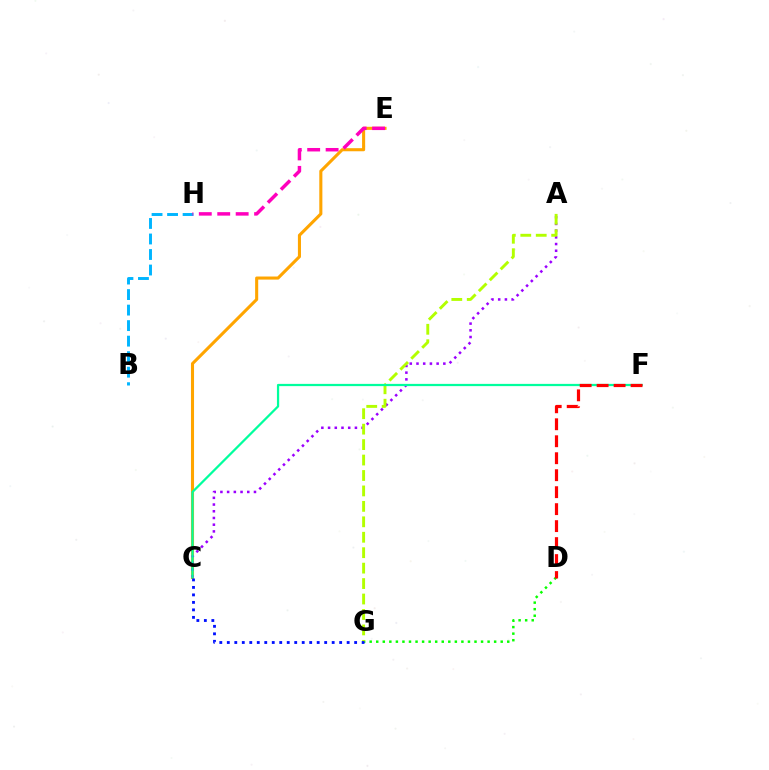{('C', 'E'): [{'color': '#ffa500', 'line_style': 'solid', 'thickness': 2.22}], ('B', 'H'): [{'color': '#00b5ff', 'line_style': 'dashed', 'thickness': 2.11}], ('A', 'C'): [{'color': '#9b00ff', 'line_style': 'dotted', 'thickness': 1.82}], ('E', 'H'): [{'color': '#ff00bd', 'line_style': 'dashed', 'thickness': 2.5}], ('D', 'G'): [{'color': '#08ff00', 'line_style': 'dotted', 'thickness': 1.78}], ('A', 'G'): [{'color': '#b3ff00', 'line_style': 'dashed', 'thickness': 2.1}], ('C', 'F'): [{'color': '#00ff9d', 'line_style': 'solid', 'thickness': 1.62}], ('C', 'G'): [{'color': '#0010ff', 'line_style': 'dotted', 'thickness': 2.04}], ('D', 'F'): [{'color': '#ff0000', 'line_style': 'dashed', 'thickness': 2.31}]}